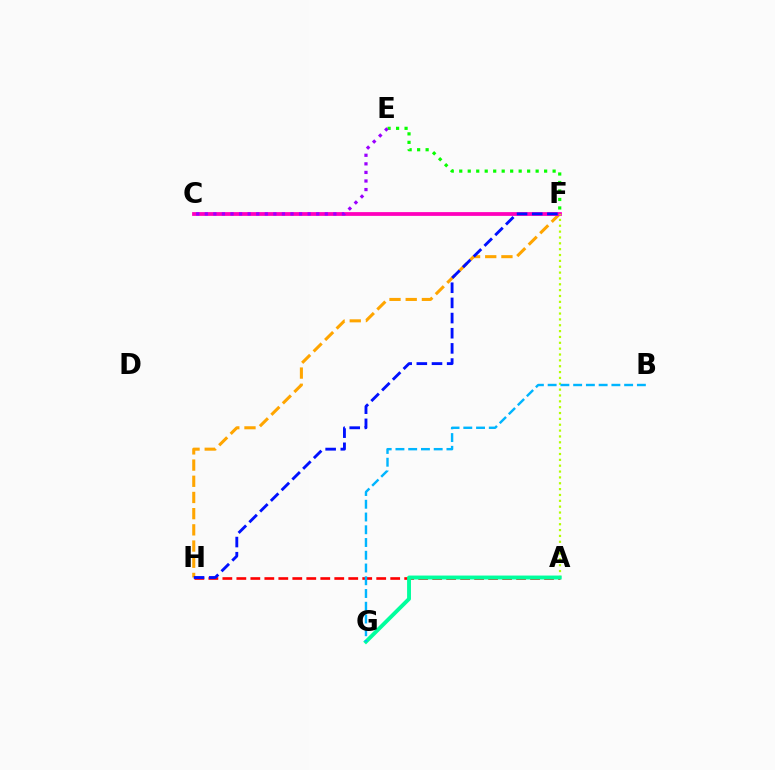{('F', 'H'): [{'color': '#ffa500', 'line_style': 'dashed', 'thickness': 2.2}, {'color': '#0010ff', 'line_style': 'dashed', 'thickness': 2.06}], ('A', 'H'): [{'color': '#ff0000', 'line_style': 'dashed', 'thickness': 1.9}], ('E', 'F'): [{'color': '#08ff00', 'line_style': 'dotted', 'thickness': 2.31}], ('C', 'F'): [{'color': '#ff00bd', 'line_style': 'solid', 'thickness': 2.71}], ('A', 'F'): [{'color': '#b3ff00', 'line_style': 'dotted', 'thickness': 1.59}], ('C', 'E'): [{'color': '#9b00ff', 'line_style': 'dotted', 'thickness': 2.33}], ('A', 'G'): [{'color': '#00ff9d', 'line_style': 'solid', 'thickness': 2.8}], ('B', 'G'): [{'color': '#00b5ff', 'line_style': 'dashed', 'thickness': 1.73}]}